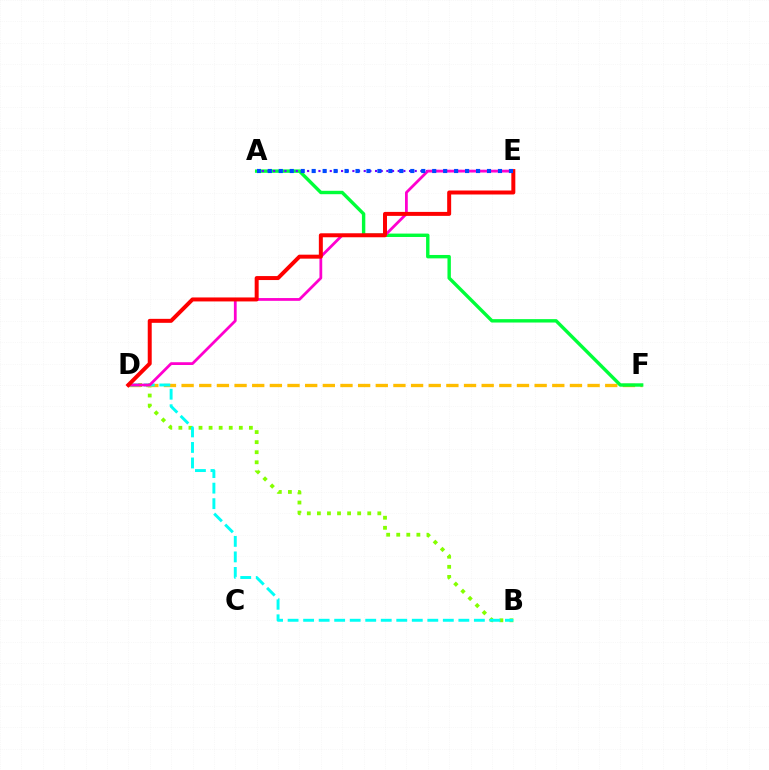{('B', 'D'): [{'color': '#84ff00', 'line_style': 'dotted', 'thickness': 2.74}, {'color': '#00fff6', 'line_style': 'dashed', 'thickness': 2.11}], ('D', 'F'): [{'color': '#ffbd00', 'line_style': 'dashed', 'thickness': 2.4}], ('A', 'F'): [{'color': '#00ff39', 'line_style': 'solid', 'thickness': 2.45}], ('A', 'E'): [{'color': '#7200ff', 'line_style': 'dotted', 'thickness': 1.54}, {'color': '#004bff', 'line_style': 'dotted', 'thickness': 2.98}], ('D', 'E'): [{'color': '#ff00cf', 'line_style': 'solid', 'thickness': 2.0}, {'color': '#ff0000', 'line_style': 'solid', 'thickness': 2.87}]}